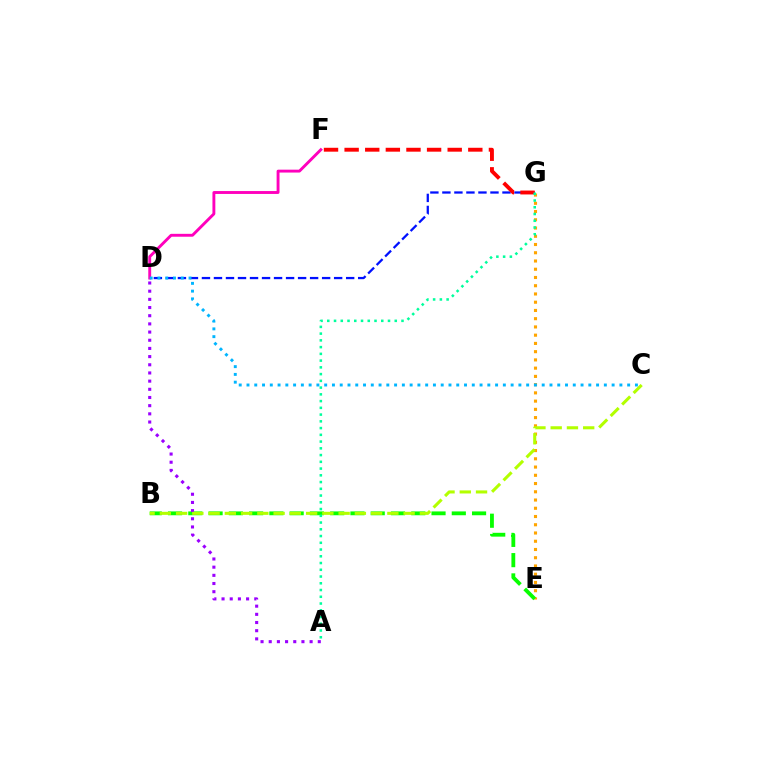{('E', 'G'): [{'color': '#ffa500', 'line_style': 'dotted', 'thickness': 2.24}], ('B', 'E'): [{'color': '#08ff00', 'line_style': 'dashed', 'thickness': 2.75}], ('D', 'G'): [{'color': '#0010ff', 'line_style': 'dashed', 'thickness': 1.63}], ('A', 'D'): [{'color': '#9b00ff', 'line_style': 'dotted', 'thickness': 2.22}], ('D', 'F'): [{'color': '#ff00bd', 'line_style': 'solid', 'thickness': 2.08}], ('C', 'D'): [{'color': '#00b5ff', 'line_style': 'dotted', 'thickness': 2.11}], ('F', 'G'): [{'color': '#ff0000', 'line_style': 'dashed', 'thickness': 2.8}], ('B', 'C'): [{'color': '#b3ff00', 'line_style': 'dashed', 'thickness': 2.21}], ('A', 'G'): [{'color': '#00ff9d', 'line_style': 'dotted', 'thickness': 1.83}]}